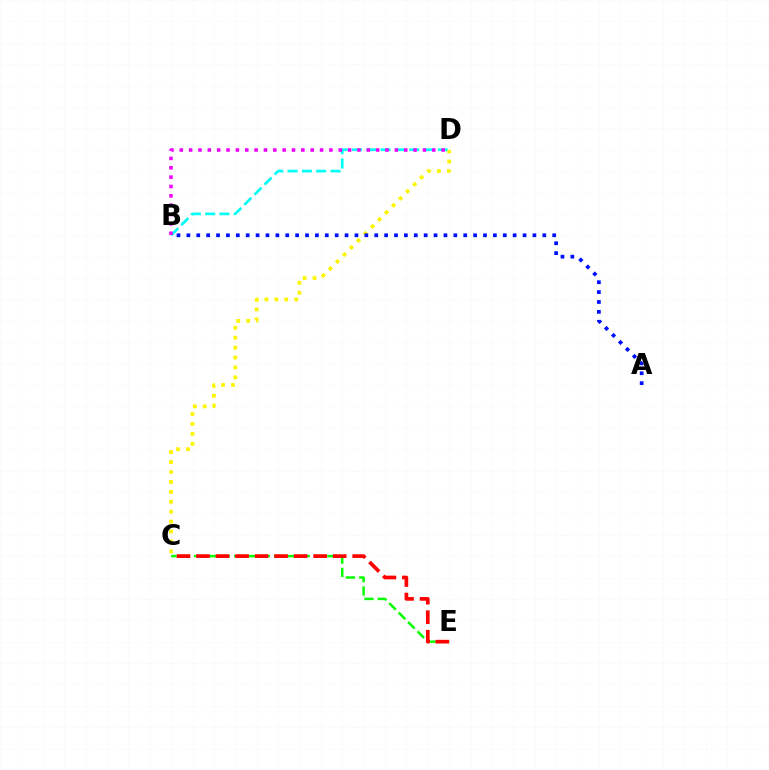{('B', 'D'): [{'color': '#00fff6', 'line_style': 'dashed', 'thickness': 1.94}, {'color': '#ee00ff', 'line_style': 'dotted', 'thickness': 2.54}], ('C', 'E'): [{'color': '#08ff00', 'line_style': 'dashed', 'thickness': 1.81}, {'color': '#ff0000', 'line_style': 'dashed', 'thickness': 2.65}], ('C', 'D'): [{'color': '#fcf500', 'line_style': 'dotted', 'thickness': 2.7}], ('A', 'B'): [{'color': '#0010ff', 'line_style': 'dotted', 'thickness': 2.69}]}